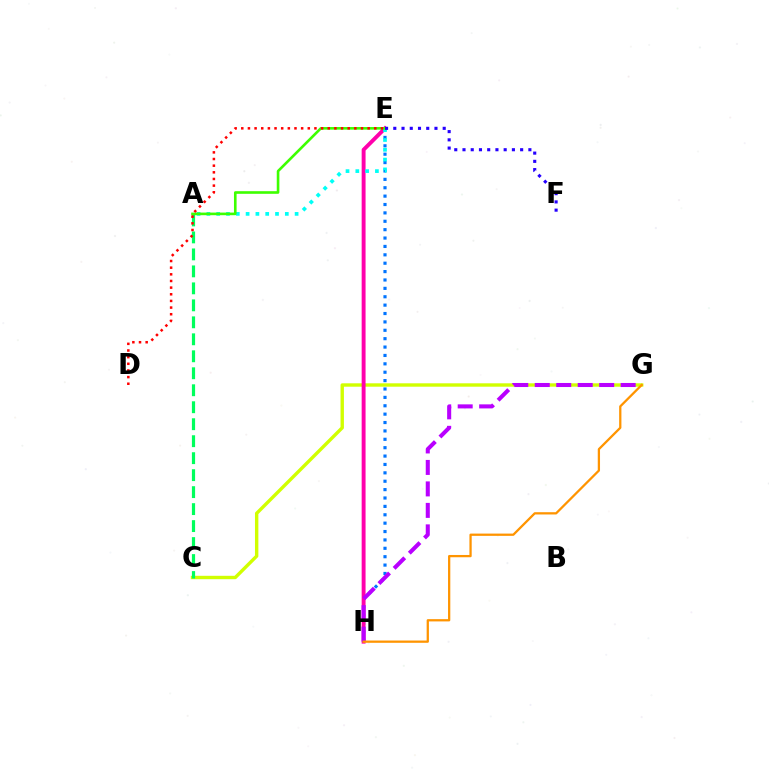{('C', 'G'): [{'color': '#d1ff00', 'line_style': 'solid', 'thickness': 2.44}], ('E', 'H'): [{'color': '#0074ff', 'line_style': 'dotted', 'thickness': 2.28}, {'color': '#ff00ac', 'line_style': 'solid', 'thickness': 2.81}], ('A', 'C'): [{'color': '#00ff5c', 'line_style': 'dashed', 'thickness': 2.31}], ('G', 'H'): [{'color': '#b900ff', 'line_style': 'dashed', 'thickness': 2.92}, {'color': '#ff9400', 'line_style': 'solid', 'thickness': 1.63}], ('A', 'E'): [{'color': '#00fff6', 'line_style': 'dotted', 'thickness': 2.66}, {'color': '#3dff00', 'line_style': 'solid', 'thickness': 1.89}], ('E', 'F'): [{'color': '#2500ff', 'line_style': 'dotted', 'thickness': 2.24}], ('D', 'E'): [{'color': '#ff0000', 'line_style': 'dotted', 'thickness': 1.81}]}